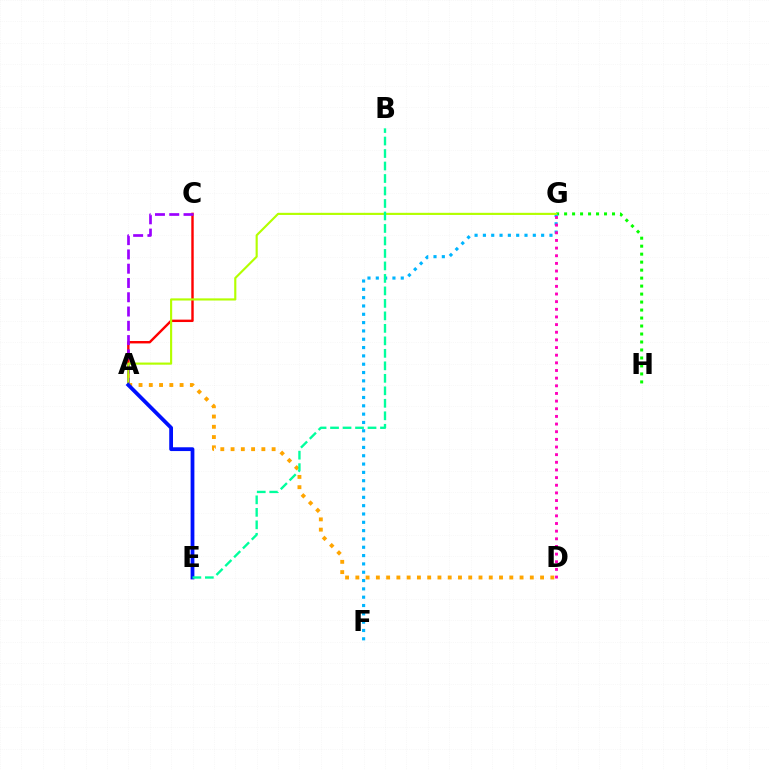{('G', 'H'): [{'color': '#08ff00', 'line_style': 'dotted', 'thickness': 2.17}], ('A', 'C'): [{'color': '#ff0000', 'line_style': 'solid', 'thickness': 1.74}, {'color': '#9b00ff', 'line_style': 'dashed', 'thickness': 1.94}], ('F', 'G'): [{'color': '#00b5ff', 'line_style': 'dotted', 'thickness': 2.26}], ('A', 'D'): [{'color': '#ffa500', 'line_style': 'dotted', 'thickness': 2.79}], ('A', 'G'): [{'color': '#b3ff00', 'line_style': 'solid', 'thickness': 1.54}], ('A', 'E'): [{'color': '#0010ff', 'line_style': 'solid', 'thickness': 2.72}], ('B', 'E'): [{'color': '#00ff9d', 'line_style': 'dashed', 'thickness': 1.7}], ('D', 'G'): [{'color': '#ff00bd', 'line_style': 'dotted', 'thickness': 2.08}]}